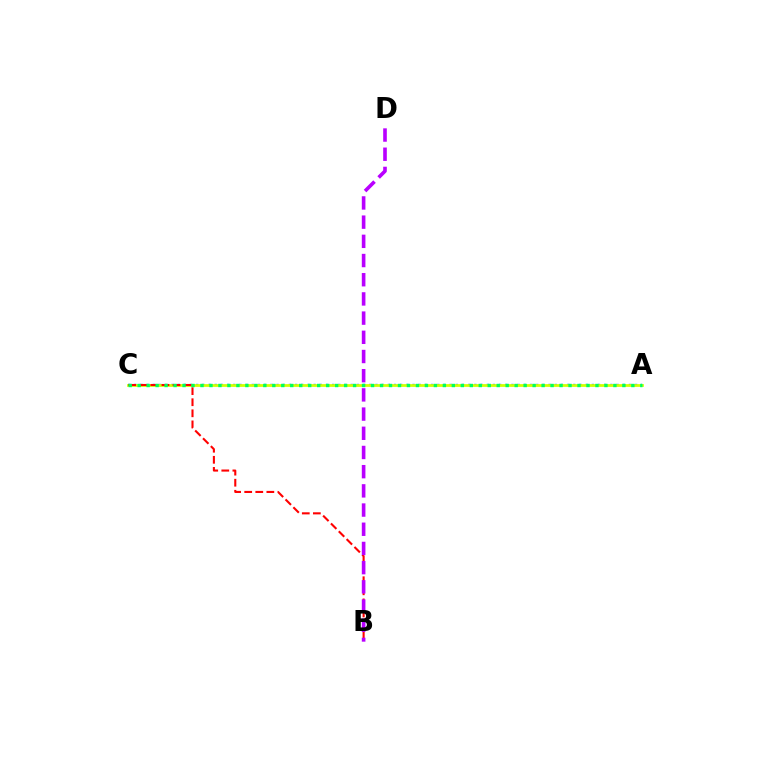{('A', 'C'): [{'color': '#0074ff', 'line_style': 'dotted', 'thickness': 1.68}, {'color': '#d1ff00', 'line_style': 'solid', 'thickness': 1.98}, {'color': '#00ff5c', 'line_style': 'dotted', 'thickness': 2.44}], ('B', 'C'): [{'color': '#ff0000', 'line_style': 'dashed', 'thickness': 1.5}], ('B', 'D'): [{'color': '#b900ff', 'line_style': 'dashed', 'thickness': 2.61}]}